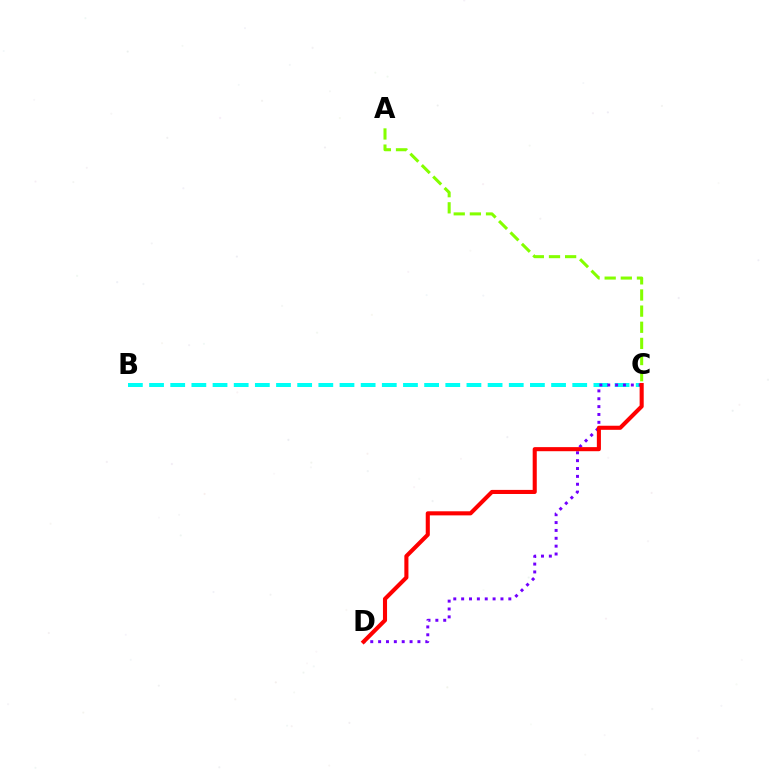{('A', 'C'): [{'color': '#84ff00', 'line_style': 'dashed', 'thickness': 2.19}], ('B', 'C'): [{'color': '#00fff6', 'line_style': 'dashed', 'thickness': 2.87}], ('C', 'D'): [{'color': '#7200ff', 'line_style': 'dotted', 'thickness': 2.14}, {'color': '#ff0000', 'line_style': 'solid', 'thickness': 2.94}]}